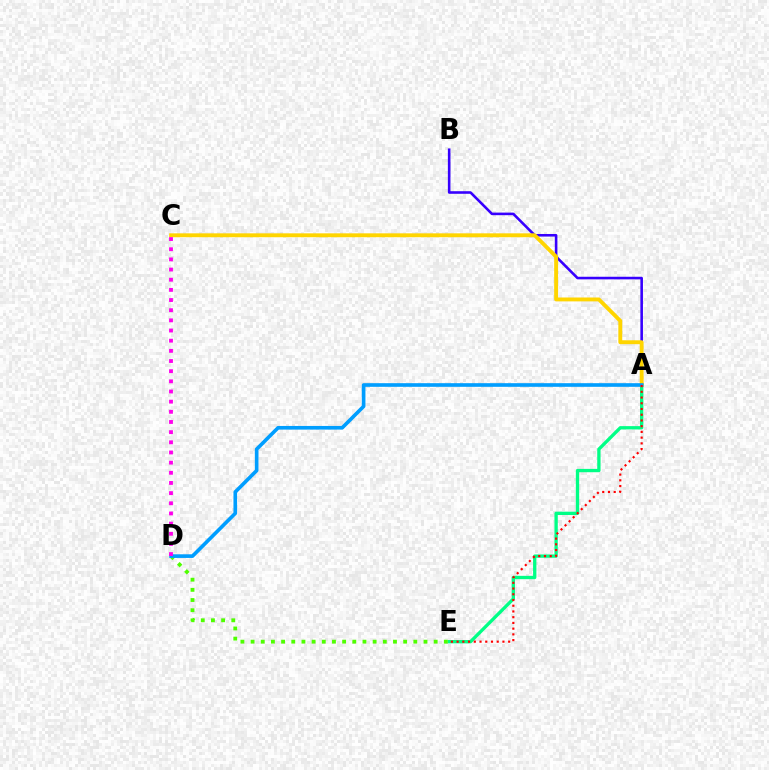{('A', 'B'): [{'color': '#3700ff', 'line_style': 'solid', 'thickness': 1.86}], ('A', 'E'): [{'color': '#00ff86', 'line_style': 'solid', 'thickness': 2.39}, {'color': '#ff0000', 'line_style': 'dotted', 'thickness': 1.56}], ('D', 'E'): [{'color': '#4fff00', 'line_style': 'dotted', 'thickness': 2.76}], ('A', 'C'): [{'color': '#ffd500', 'line_style': 'solid', 'thickness': 2.8}], ('A', 'D'): [{'color': '#009eff', 'line_style': 'solid', 'thickness': 2.62}], ('C', 'D'): [{'color': '#ff00ed', 'line_style': 'dotted', 'thickness': 2.76}]}